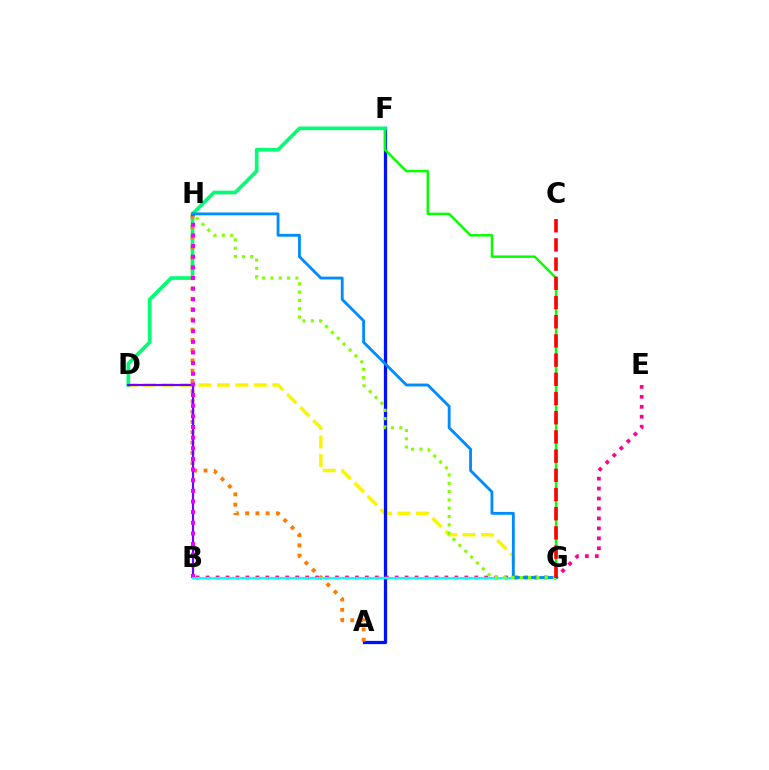{('D', 'G'): [{'color': '#fcf500', 'line_style': 'dashed', 'thickness': 2.51}], ('A', 'F'): [{'color': '#0010ff', 'line_style': 'solid', 'thickness': 2.33}], ('F', 'G'): [{'color': '#08ff00', 'line_style': 'solid', 'thickness': 1.78}], ('B', 'E'): [{'color': '#ff0094', 'line_style': 'dotted', 'thickness': 2.7}], ('D', 'F'): [{'color': '#00ff74', 'line_style': 'solid', 'thickness': 2.64}], ('A', 'H'): [{'color': '#ff7c00', 'line_style': 'dotted', 'thickness': 2.79}], ('B', 'D'): [{'color': '#7200ff', 'line_style': 'solid', 'thickness': 1.56}], ('B', 'H'): [{'color': '#ee00ff', 'line_style': 'dotted', 'thickness': 2.89}], ('B', 'G'): [{'color': '#00fff6', 'line_style': 'solid', 'thickness': 1.55}], ('G', 'H'): [{'color': '#008cff', 'line_style': 'solid', 'thickness': 2.04}, {'color': '#84ff00', 'line_style': 'dotted', 'thickness': 2.26}], ('C', 'G'): [{'color': '#ff0000', 'line_style': 'dashed', 'thickness': 2.61}]}